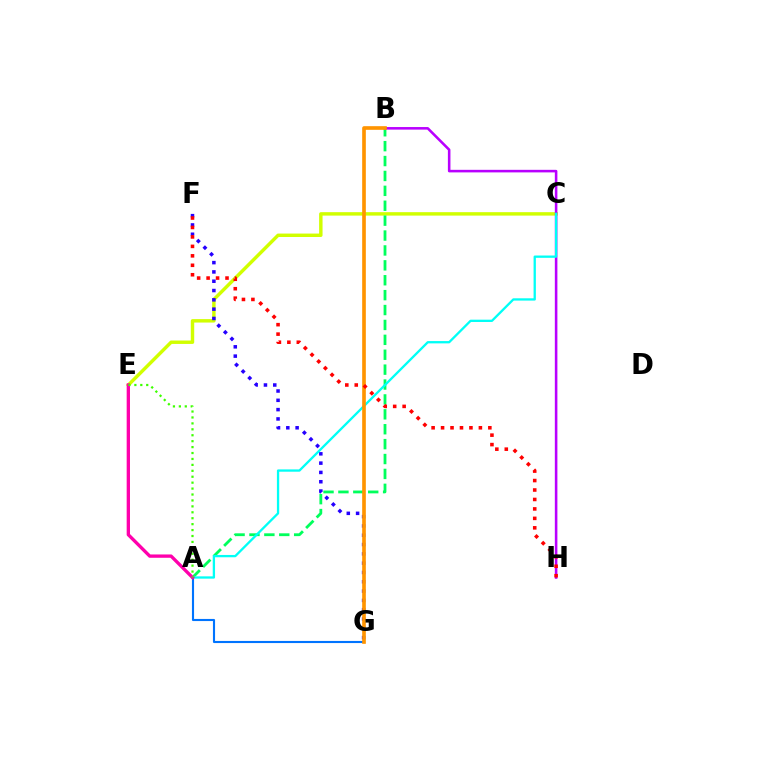{('C', 'E'): [{'color': '#d1ff00', 'line_style': 'solid', 'thickness': 2.47}], ('F', 'G'): [{'color': '#2500ff', 'line_style': 'dotted', 'thickness': 2.53}], ('A', 'B'): [{'color': '#00ff5c', 'line_style': 'dashed', 'thickness': 2.02}], ('B', 'H'): [{'color': '#b900ff', 'line_style': 'solid', 'thickness': 1.85}], ('A', 'C'): [{'color': '#00fff6', 'line_style': 'solid', 'thickness': 1.66}], ('A', 'G'): [{'color': '#0074ff', 'line_style': 'solid', 'thickness': 1.52}], ('B', 'G'): [{'color': '#ff9400', 'line_style': 'solid', 'thickness': 2.63}], ('F', 'H'): [{'color': '#ff0000', 'line_style': 'dotted', 'thickness': 2.57}], ('A', 'E'): [{'color': '#ff00ac', 'line_style': 'solid', 'thickness': 2.39}, {'color': '#3dff00', 'line_style': 'dotted', 'thickness': 1.61}]}